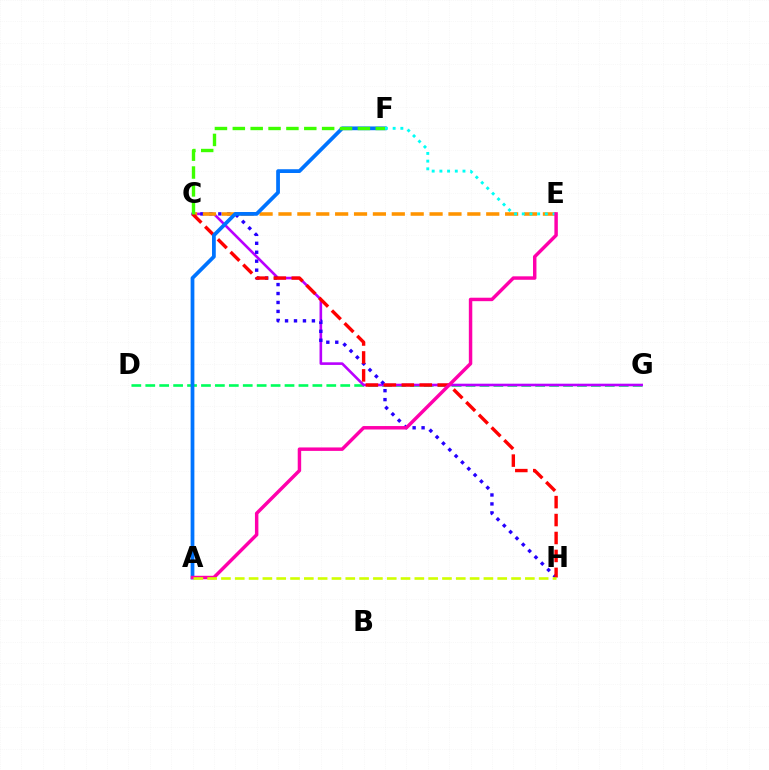{('D', 'G'): [{'color': '#00ff5c', 'line_style': 'dashed', 'thickness': 1.89}], ('C', 'G'): [{'color': '#b900ff', 'line_style': 'solid', 'thickness': 1.88}], ('C', 'H'): [{'color': '#2500ff', 'line_style': 'dotted', 'thickness': 2.43}, {'color': '#ff0000', 'line_style': 'dashed', 'thickness': 2.44}], ('C', 'E'): [{'color': '#ff9400', 'line_style': 'dashed', 'thickness': 2.57}], ('A', 'F'): [{'color': '#0074ff', 'line_style': 'solid', 'thickness': 2.71}], ('C', 'F'): [{'color': '#3dff00', 'line_style': 'dashed', 'thickness': 2.43}], ('E', 'F'): [{'color': '#00fff6', 'line_style': 'dotted', 'thickness': 2.09}], ('A', 'E'): [{'color': '#ff00ac', 'line_style': 'solid', 'thickness': 2.49}], ('A', 'H'): [{'color': '#d1ff00', 'line_style': 'dashed', 'thickness': 1.88}]}